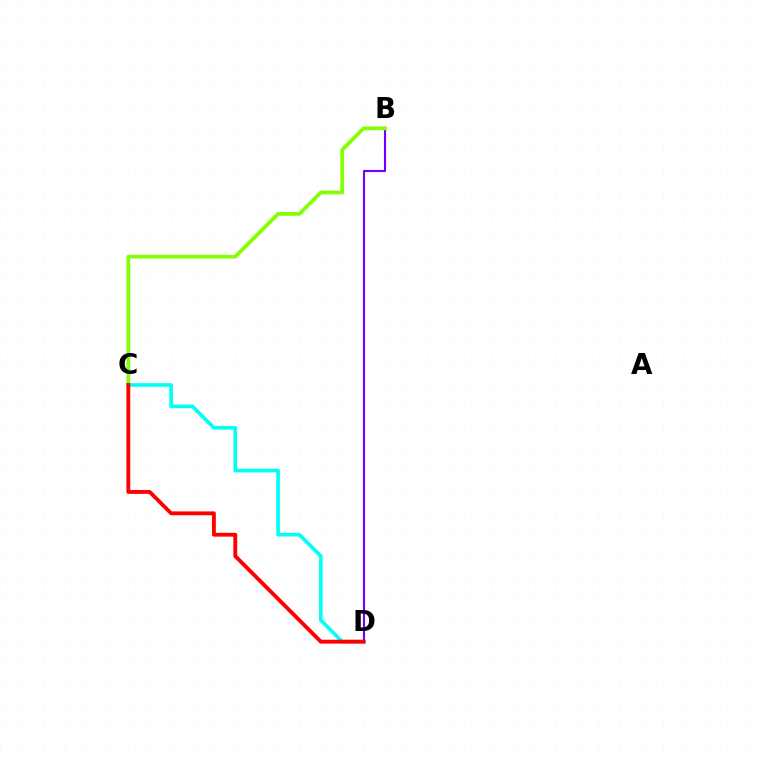{('C', 'D'): [{'color': '#00fff6', 'line_style': 'solid', 'thickness': 2.62}, {'color': '#ff0000', 'line_style': 'solid', 'thickness': 2.77}], ('B', 'D'): [{'color': '#7200ff', 'line_style': 'solid', 'thickness': 1.53}], ('B', 'C'): [{'color': '#84ff00', 'line_style': 'solid', 'thickness': 2.68}]}